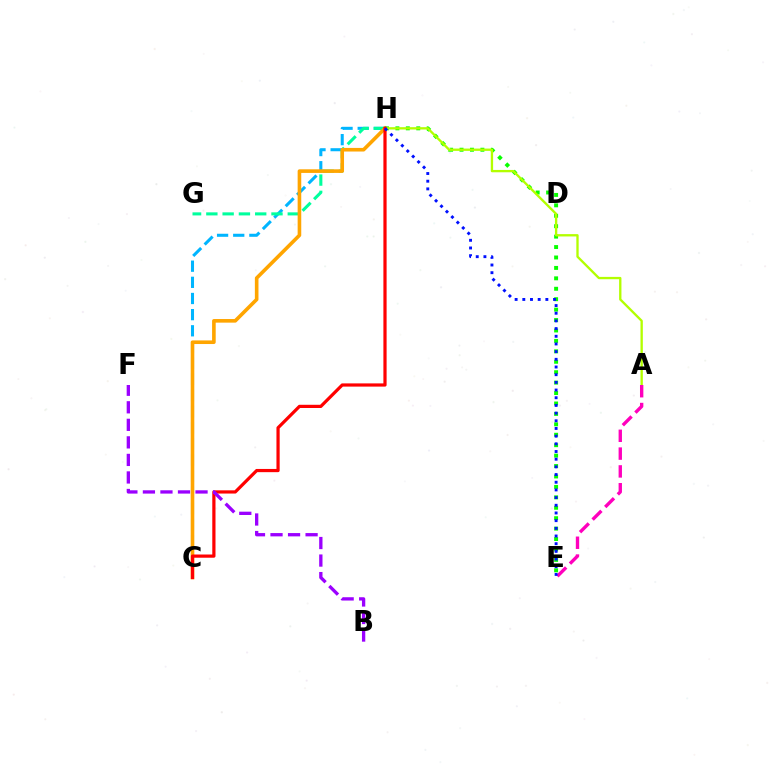{('C', 'H'): [{'color': '#00b5ff', 'line_style': 'dashed', 'thickness': 2.19}, {'color': '#ffa500', 'line_style': 'solid', 'thickness': 2.6}, {'color': '#ff0000', 'line_style': 'solid', 'thickness': 2.31}], ('G', 'H'): [{'color': '#00ff9d', 'line_style': 'dashed', 'thickness': 2.21}], ('E', 'H'): [{'color': '#08ff00', 'line_style': 'dotted', 'thickness': 2.83}, {'color': '#0010ff', 'line_style': 'dotted', 'thickness': 2.09}], ('A', 'H'): [{'color': '#b3ff00', 'line_style': 'solid', 'thickness': 1.68}], ('A', 'E'): [{'color': '#ff00bd', 'line_style': 'dashed', 'thickness': 2.42}], ('B', 'F'): [{'color': '#9b00ff', 'line_style': 'dashed', 'thickness': 2.38}]}